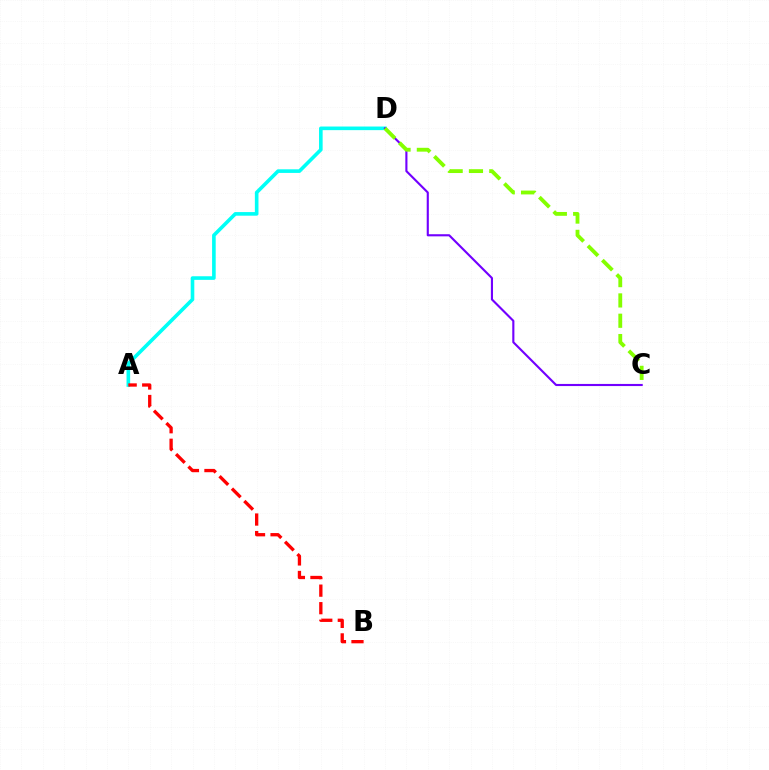{('A', 'D'): [{'color': '#00fff6', 'line_style': 'solid', 'thickness': 2.6}], ('C', 'D'): [{'color': '#7200ff', 'line_style': 'solid', 'thickness': 1.53}, {'color': '#84ff00', 'line_style': 'dashed', 'thickness': 2.76}], ('A', 'B'): [{'color': '#ff0000', 'line_style': 'dashed', 'thickness': 2.38}]}